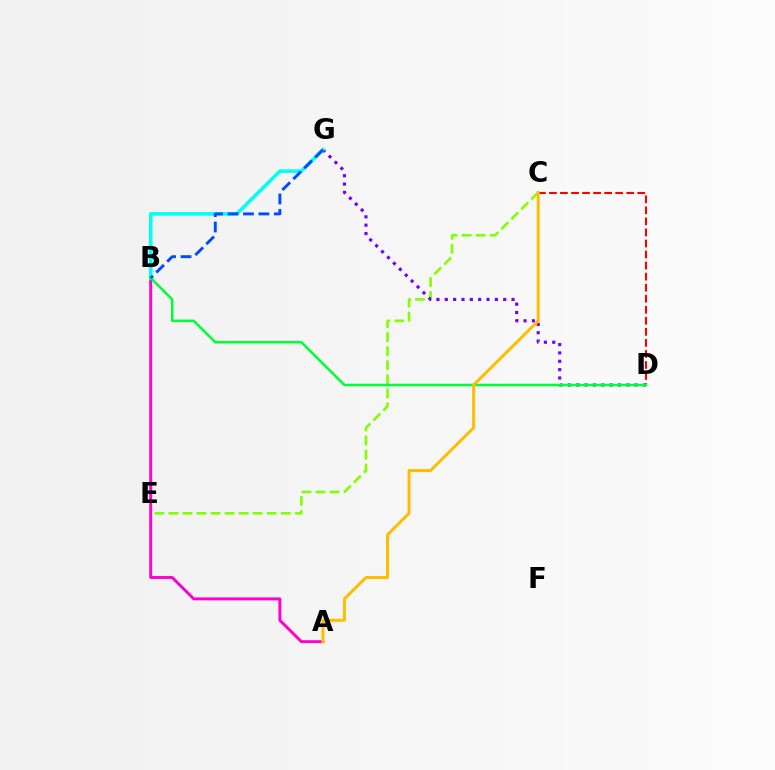{('C', 'E'): [{'color': '#84ff00', 'line_style': 'dashed', 'thickness': 1.91}], ('A', 'B'): [{'color': '#ff00cf', 'line_style': 'solid', 'thickness': 2.12}], ('C', 'D'): [{'color': '#ff0000', 'line_style': 'dashed', 'thickness': 1.5}], ('D', 'G'): [{'color': '#7200ff', 'line_style': 'dotted', 'thickness': 2.27}], ('B', 'G'): [{'color': '#00fff6', 'line_style': 'solid', 'thickness': 2.57}, {'color': '#004bff', 'line_style': 'dashed', 'thickness': 2.1}], ('B', 'D'): [{'color': '#00ff39', 'line_style': 'solid', 'thickness': 1.83}], ('A', 'C'): [{'color': '#ffbd00', 'line_style': 'solid', 'thickness': 2.15}]}